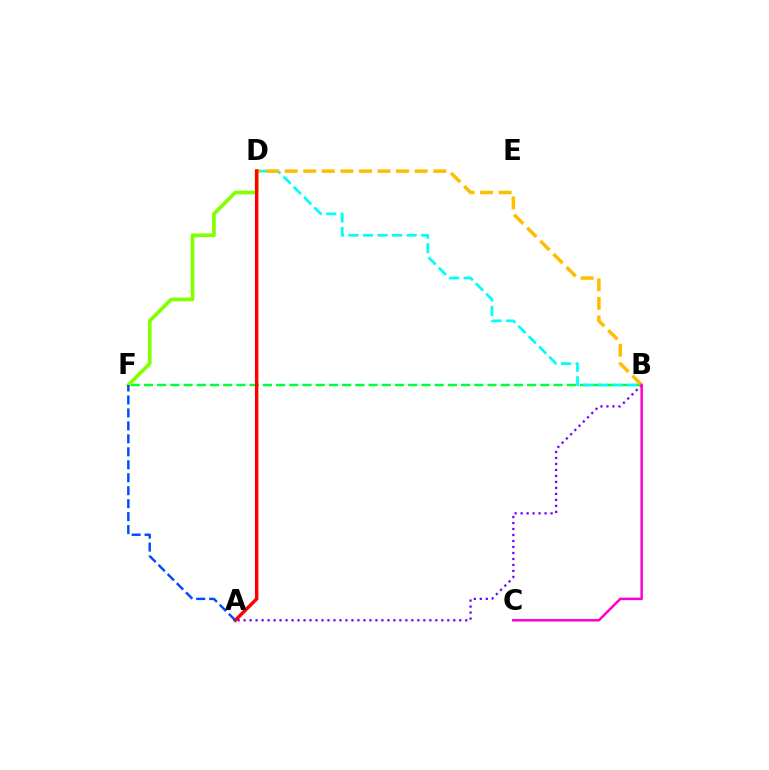{('B', 'F'): [{'color': '#00ff39', 'line_style': 'dashed', 'thickness': 1.8}], ('B', 'D'): [{'color': '#00fff6', 'line_style': 'dashed', 'thickness': 1.98}, {'color': '#ffbd00', 'line_style': 'dashed', 'thickness': 2.52}], ('A', 'B'): [{'color': '#7200ff', 'line_style': 'dotted', 'thickness': 1.63}], ('D', 'F'): [{'color': '#84ff00', 'line_style': 'solid', 'thickness': 2.68}], ('B', 'C'): [{'color': '#ff00cf', 'line_style': 'solid', 'thickness': 1.81}], ('A', 'D'): [{'color': '#ff0000', 'line_style': 'solid', 'thickness': 2.48}], ('A', 'F'): [{'color': '#004bff', 'line_style': 'dashed', 'thickness': 1.76}]}